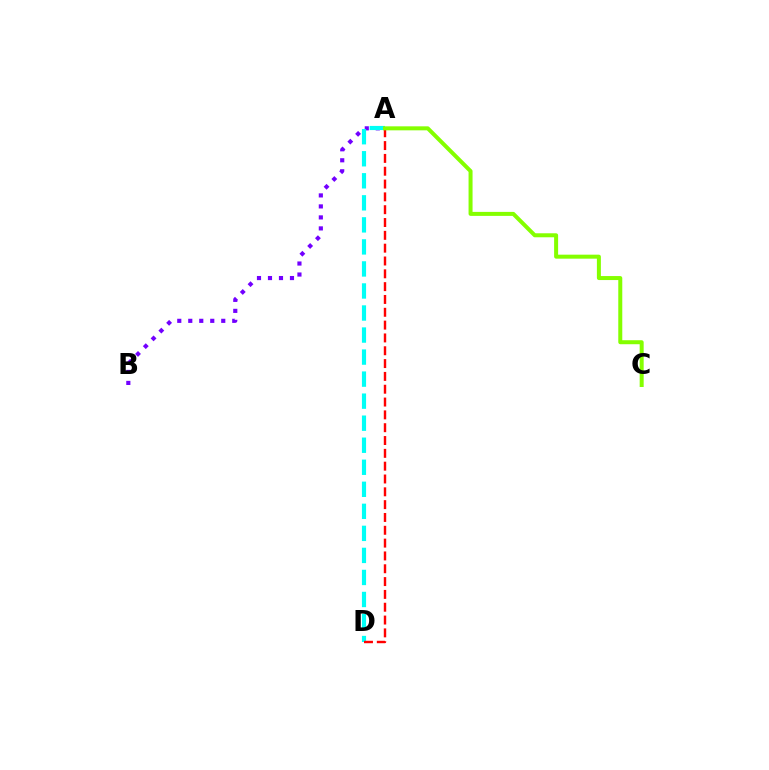{('A', 'B'): [{'color': '#7200ff', 'line_style': 'dotted', 'thickness': 2.99}], ('A', 'D'): [{'color': '#00fff6', 'line_style': 'dashed', 'thickness': 2.99}, {'color': '#ff0000', 'line_style': 'dashed', 'thickness': 1.74}], ('A', 'C'): [{'color': '#84ff00', 'line_style': 'solid', 'thickness': 2.88}]}